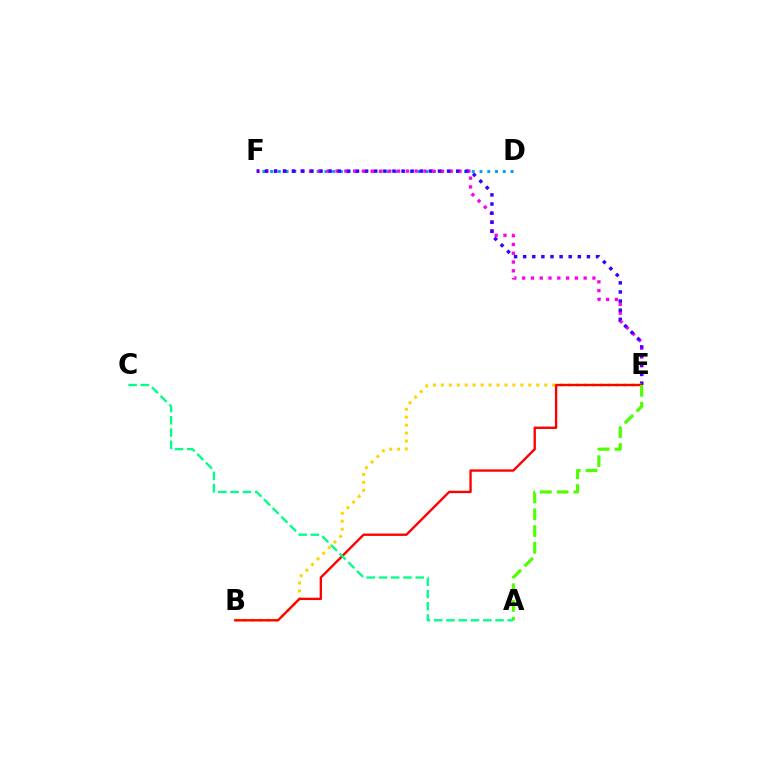{('D', 'F'): [{'color': '#009eff', 'line_style': 'dotted', 'thickness': 2.11}], ('E', 'F'): [{'color': '#ff00ed', 'line_style': 'dotted', 'thickness': 2.39}, {'color': '#3700ff', 'line_style': 'dotted', 'thickness': 2.47}], ('B', 'E'): [{'color': '#ffd500', 'line_style': 'dotted', 'thickness': 2.16}, {'color': '#ff0000', 'line_style': 'solid', 'thickness': 1.7}], ('A', 'E'): [{'color': '#4fff00', 'line_style': 'dashed', 'thickness': 2.28}], ('A', 'C'): [{'color': '#00ff86', 'line_style': 'dashed', 'thickness': 1.66}]}